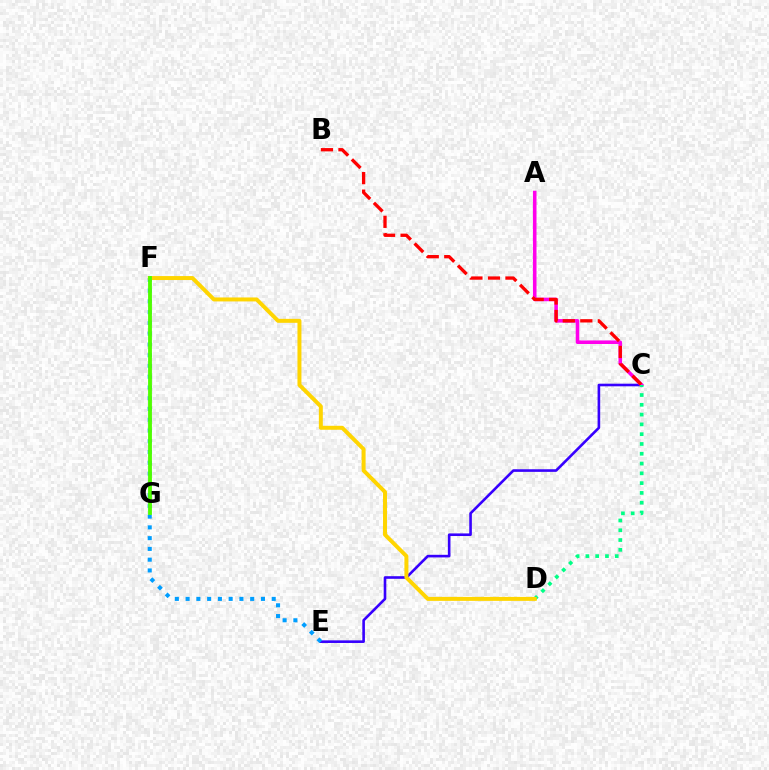{('C', 'E'): [{'color': '#3700ff', 'line_style': 'solid', 'thickness': 1.88}], ('A', 'C'): [{'color': '#ff00ed', 'line_style': 'solid', 'thickness': 2.56}], ('B', 'C'): [{'color': '#ff0000', 'line_style': 'dashed', 'thickness': 2.38}], ('C', 'D'): [{'color': '#00ff86', 'line_style': 'dotted', 'thickness': 2.66}], ('E', 'F'): [{'color': '#009eff', 'line_style': 'dotted', 'thickness': 2.92}], ('D', 'F'): [{'color': '#ffd500', 'line_style': 'solid', 'thickness': 2.86}], ('F', 'G'): [{'color': '#4fff00', 'line_style': 'solid', 'thickness': 2.76}]}